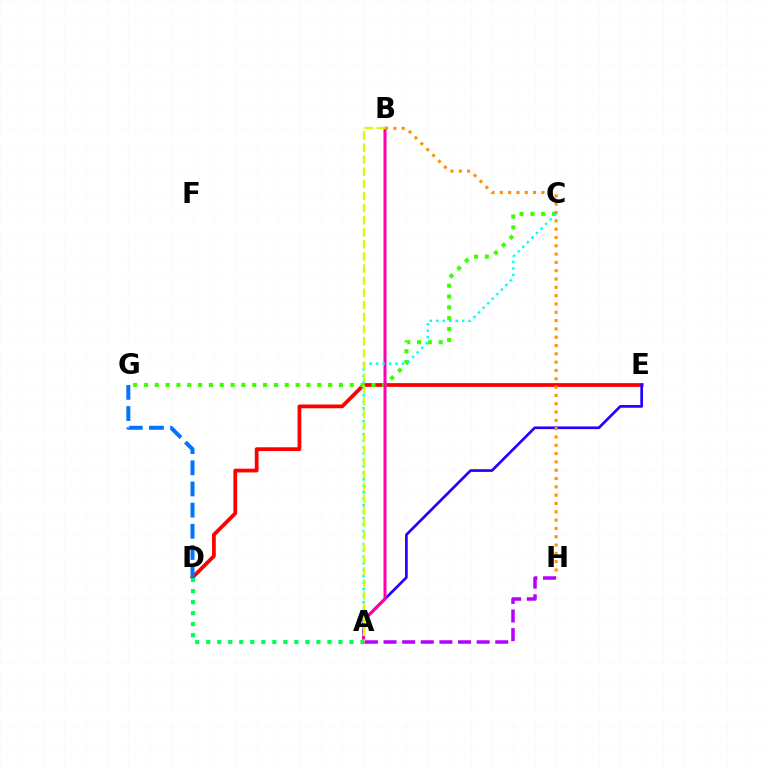{('D', 'E'): [{'color': '#ff0000', 'line_style': 'solid', 'thickness': 2.71}], ('D', 'G'): [{'color': '#0074ff', 'line_style': 'dashed', 'thickness': 2.88}], ('A', 'E'): [{'color': '#2500ff', 'line_style': 'solid', 'thickness': 1.94}], ('C', 'G'): [{'color': '#3dff00', 'line_style': 'dotted', 'thickness': 2.94}], ('A', 'B'): [{'color': '#ff00ac', 'line_style': 'solid', 'thickness': 2.16}, {'color': '#d1ff00', 'line_style': 'dashed', 'thickness': 1.64}], ('A', 'C'): [{'color': '#00fff6', 'line_style': 'dotted', 'thickness': 1.76}], ('B', 'H'): [{'color': '#ff9400', 'line_style': 'dotted', 'thickness': 2.26}], ('A', 'D'): [{'color': '#00ff5c', 'line_style': 'dotted', 'thickness': 2.99}], ('A', 'H'): [{'color': '#b900ff', 'line_style': 'dashed', 'thickness': 2.53}]}